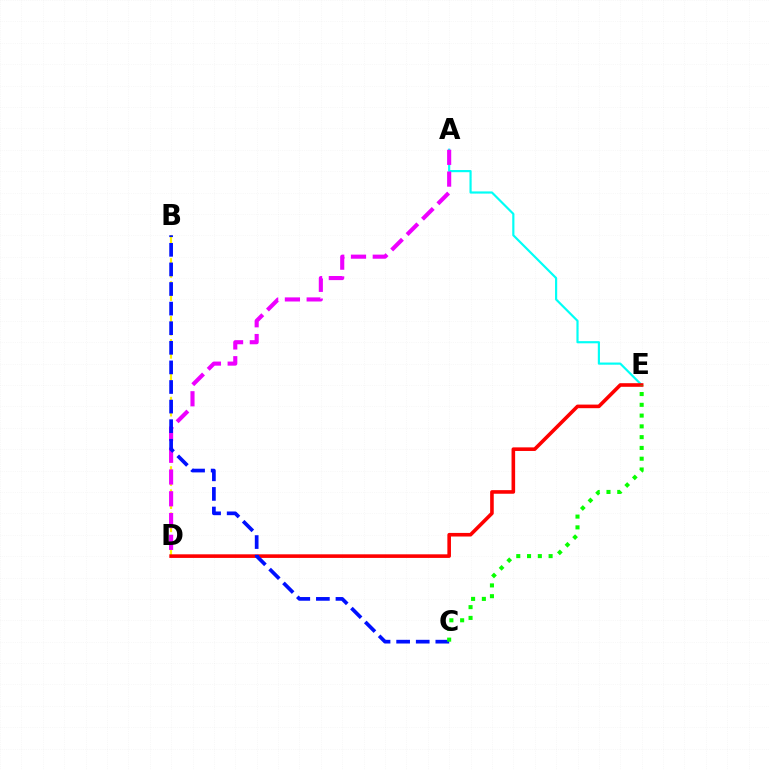{('B', 'D'): [{'color': '#fcf500', 'line_style': 'dashed', 'thickness': 1.57}], ('A', 'E'): [{'color': '#00fff6', 'line_style': 'solid', 'thickness': 1.57}], ('A', 'D'): [{'color': '#ee00ff', 'line_style': 'dashed', 'thickness': 2.96}], ('D', 'E'): [{'color': '#ff0000', 'line_style': 'solid', 'thickness': 2.59}], ('B', 'C'): [{'color': '#0010ff', 'line_style': 'dashed', 'thickness': 2.66}], ('C', 'E'): [{'color': '#08ff00', 'line_style': 'dotted', 'thickness': 2.93}]}